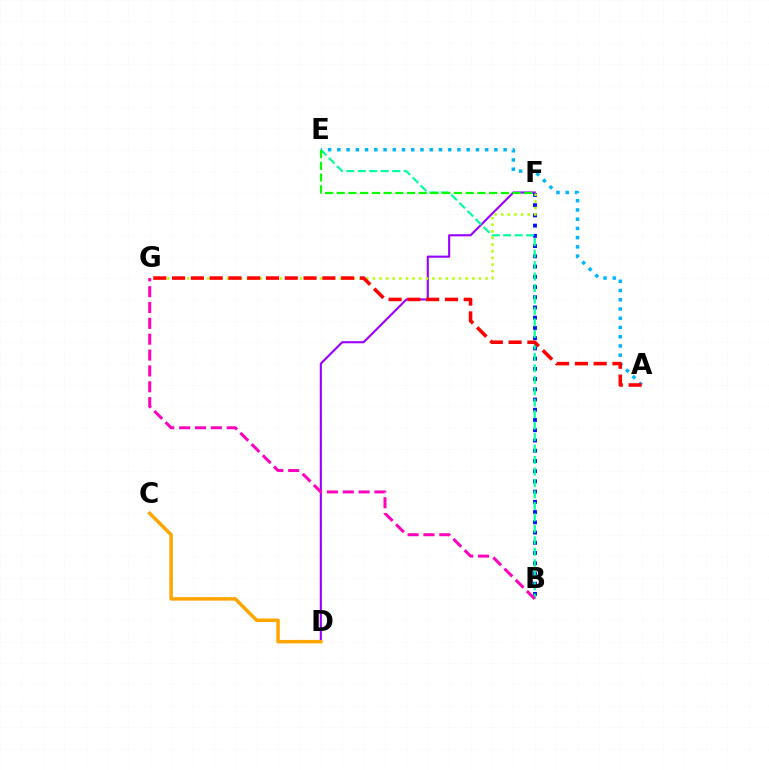{('D', 'F'): [{'color': '#9b00ff', 'line_style': 'solid', 'thickness': 1.53}], ('B', 'F'): [{'color': '#0010ff', 'line_style': 'dotted', 'thickness': 2.78}], ('F', 'G'): [{'color': '#b3ff00', 'line_style': 'dotted', 'thickness': 1.8}], ('C', 'D'): [{'color': '#ffa500', 'line_style': 'solid', 'thickness': 2.52}], ('B', 'E'): [{'color': '#00ff9d', 'line_style': 'dashed', 'thickness': 1.56}], ('A', 'E'): [{'color': '#00b5ff', 'line_style': 'dotted', 'thickness': 2.51}], ('A', 'G'): [{'color': '#ff0000', 'line_style': 'dashed', 'thickness': 2.55}], ('E', 'F'): [{'color': '#08ff00', 'line_style': 'dashed', 'thickness': 1.59}], ('B', 'G'): [{'color': '#ff00bd', 'line_style': 'dashed', 'thickness': 2.15}]}